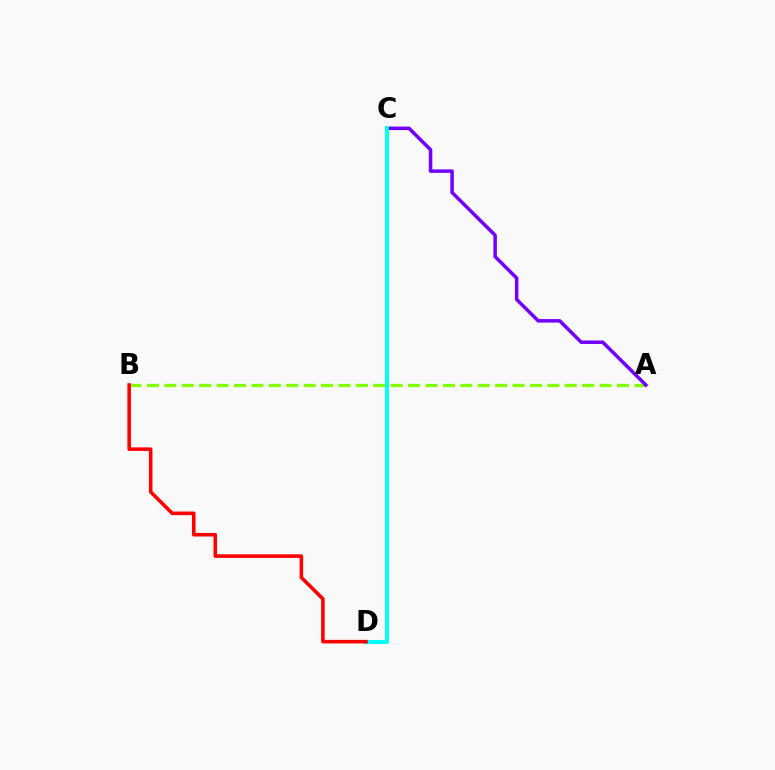{('A', 'B'): [{'color': '#84ff00', 'line_style': 'dashed', 'thickness': 2.37}], ('A', 'C'): [{'color': '#7200ff', 'line_style': 'solid', 'thickness': 2.52}], ('C', 'D'): [{'color': '#00fff6', 'line_style': 'solid', 'thickness': 2.84}], ('B', 'D'): [{'color': '#ff0000', 'line_style': 'solid', 'thickness': 2.57}]}